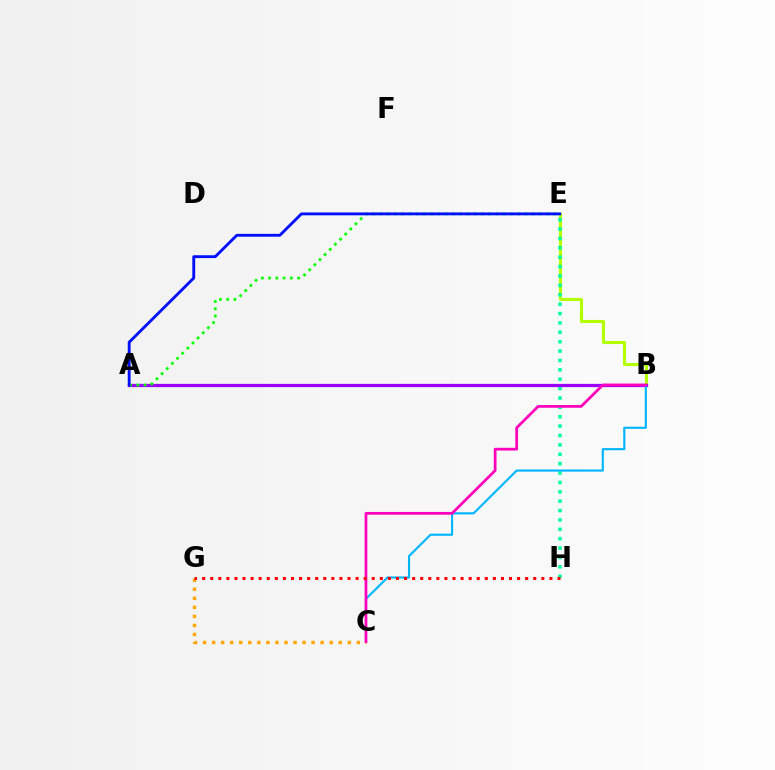{('C', 'G'): [{'color': '#ffa500', 'line_style': 'dotted', 'thickness': 2.46}], ('B', 'E'): [{'color': '#b3ff00', 'line_style': 'solid', 'thickness': 2.23}], ('E', 'H'): [{'color': '#00ff9d', 'line_style': 'dotted', 'thickness': 2.55}], ('A', 'B'): [{'color': '#9b00ff', 'line_style': 'solid', 'thickness': 2.33}], ('B', 'C'): [{'color': '#00b5ff', 'line_style': 'solid', 'thickness': 1.53}, {'color': '#ff00bd', 'line_style': 'solid', 'thickness': 1.97}], ('A', 'E'): [{'color': '#08ff00', 'line_style': 'dotted', 'thickness': 1.97}, {'color': '#0010ff', 'line_style': 'solid', 'thickness': 2.06}], ('G', 'H'): [{'color': '#ff0000', 'line_style': 'dotted', 'thickness': 2.19}]}